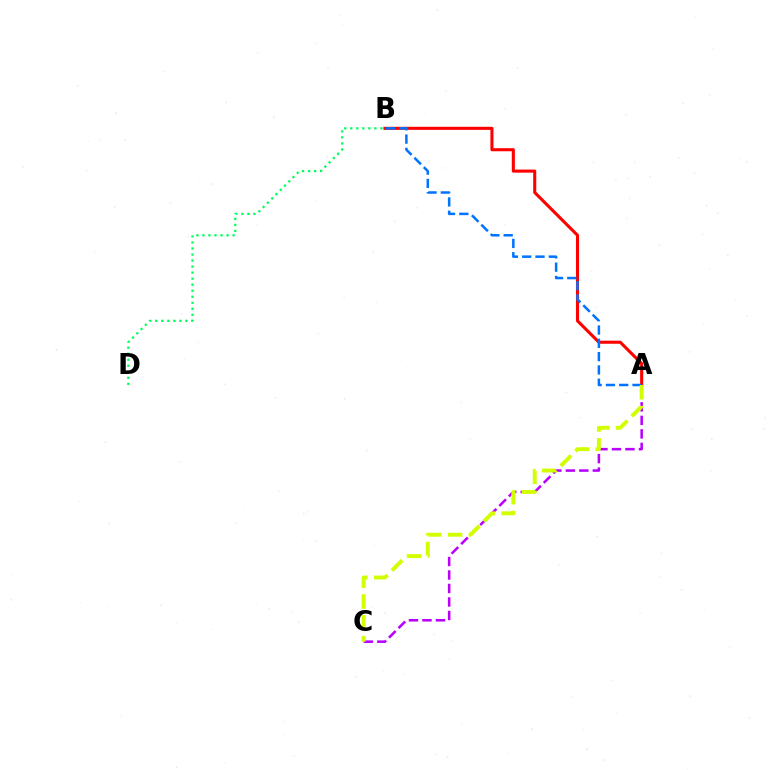{('A', 'C'): [{'color': '#b900ff', 'line_style': 'dashed', 'thickness': 1.83}, {'color': '#d1ff00', 'line_style': 'dashed', 'thickness': 2.83}], ('A', 'B'): [{'color': '#ff0000', 'line_style': 'solid', 'thickness': 2.22}, {'color': '#0074ff', 'line_style': 'dashed', 'thickness': 1.81}], ('B', 'D'): [{'color': '#00ff5c', 'line_style': 'dotted', 'thickness': 1.64}]}